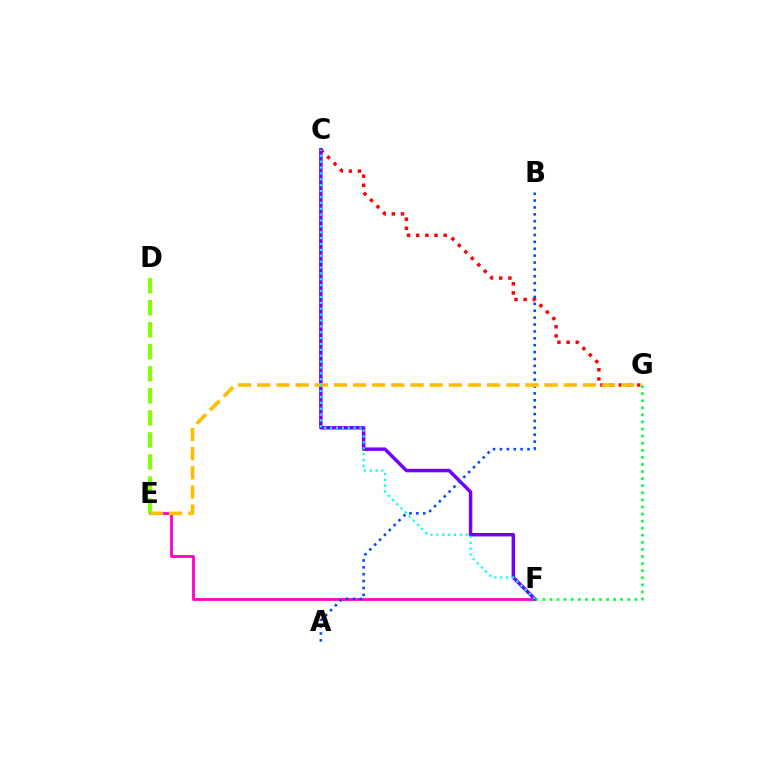{('E', 'F'): [{'color': '#ff00cf', 'line_style': 'solid', 'thickness': 2.02}], ('C', 'G'): [{'color': '#ff0000', 'line_style': 'dotted', 'thickness': 2.49}], ('C', 'F'): [{'color': '#7200ff', 'line_style': 'solid', 'thickness': 2.49}, {'color': '#00fff6', 'line_style': 'dotted', 'thickness': 1.6}], ('A', 'B'): [{'color': '#004bff', 'line_style': 'dotted', 'thickness': 1.87}], ('E', 'G'): [{'color': '#ffbd00', 'line_style': 'dashed', 'thickness': 2.6}], ('D', 'E'): [{'color': '#84ff00', 'line_style': 'dashed', 'thickness': 2.99}], ('F', 'G'): [{'color': '#00ff39', 'line_style': 'dotted', 'thickness': 1.92}]}